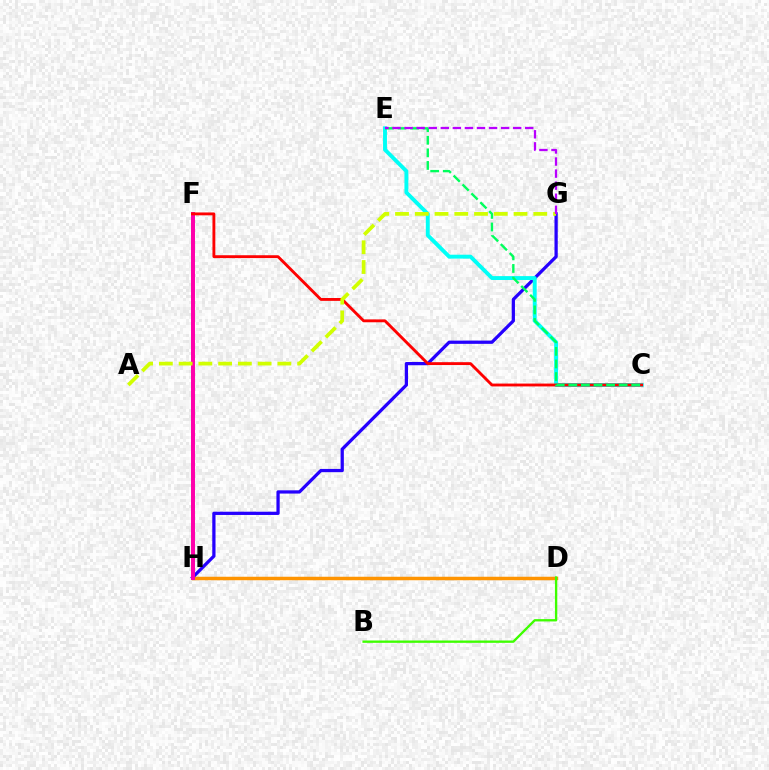{('D', 'H'): [{'color': '#ff9400', 'line_style': 'solid', 'thickness': 2.52}], ('F', 'H'): [{'color': '#0074ff', 'line_style': 'dashed', 'thickness': 1.83}, {'color': '#ff00ac', 'line_style': 'solid', 'thickness': 2.86}], ('G', 'H'): [{'color': '#2500ff', 'line_style': 'solid', 'thickness': 2.34}], ('C', 'E'): [{'color': '#00fff6', 'line_style': 'solid', 'thickness': 2.81}, {'color': '#00ff5c', 'line_style': 'dashed', 'thickness': 1.71}], ('B', 'D'): [{'color': '#3dff00', 'line_style': 'solid', 'thickness': 1.68}], ('C', 'F'): [{'color': '#ff0000', 'line_style': 'solid', 'thickness': 2.06}], ('A', 'G'): [{'color': '#d1ff00', 'line_style': 'dashed', 'thickness': 2.68}], ('E', 'G'): [{'color': '#b900ff', 'line_style': 'dashed', 'thickness': 1.64}]}